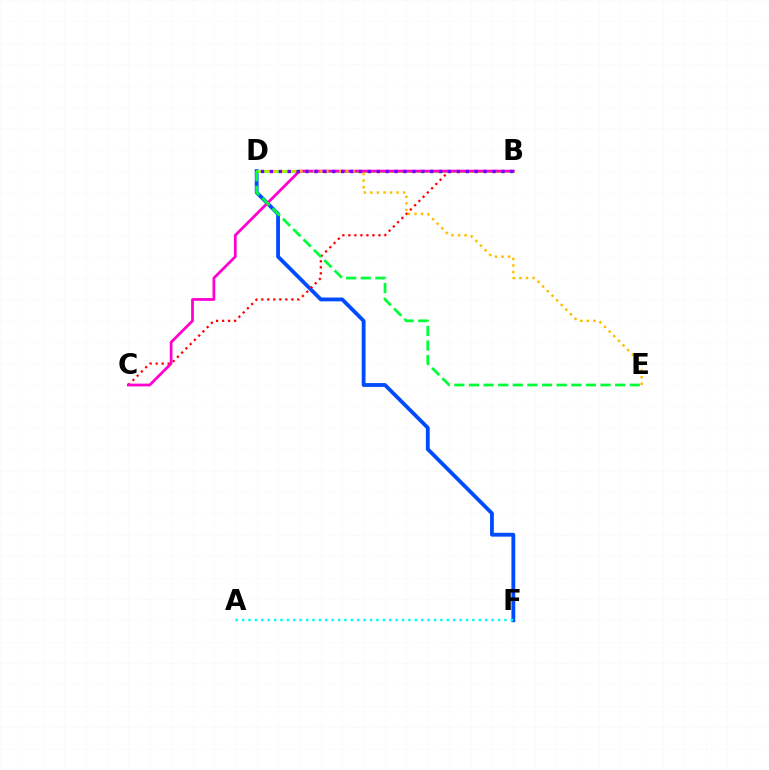{('D', 'F'): [{'color': '#004bff', 'line_style': 'solid', 'thickness': 2.74}], ('B', 'C'): [{'color': '#ff0000', 'line_style': 'dotted', 'thickness': 1.63}, {'color': '#ff00cf', 'line_style': 'solid', 'thickness': 1.98}], ('A', 'F'): [{'color': '#00fff6', 'line_style': 'dotted', 'thickness': 1.74}], ('B', 'D'): [{'color': '#84ff00', 'line_style': 'solid', 'thickness': 1.96}, {'color': '#7200ff', 'line_style': 'dotted', 'thickness': 2.42}], ('D', 'E'): [{'color': '#ffbd00', 'line_style': 'dotted', 'thickness': 1.78}, {'color': '#00ff39', 'line_style': 'dashed', 'thickness': 1.99}]}